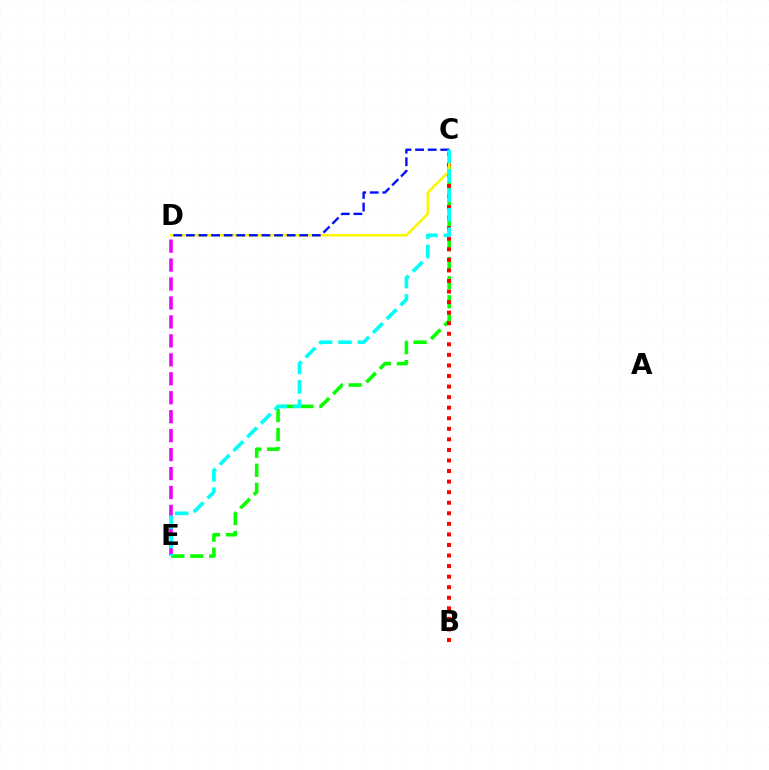{('D', 'E'): [{'color': '#ee00ff', 'line_style': 'dashed', 'thickness': 2.58}], ('C', 'E'): [{'color': '#08ff00', 'line_style': 'dashed', 'thickness': 2.58}, {'color': '#00fff6', 'line_style': 'dashed', 'thickness': 2.64}], ('B', 'C'): [{'color': '#ff0000', 'line_style': 'dotted', 'thickness': 2.87}], ('C', 'D'): [{'color': '#fcf500', 'line_style': 'solid', 'thickness': 1.8}, {'color': '#0010ff', 'line_style': 'dashed', 'thickness': 1.71}]}